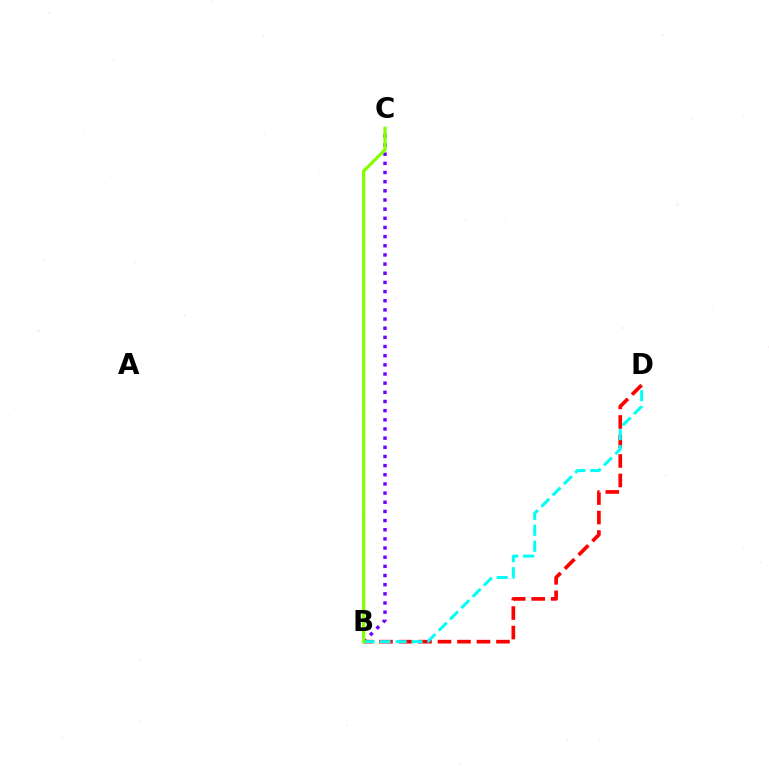{('B', 'C'): [{'color': '#7200ff', 'line_style': 'dotted', 'thickness': 2.49}, {'color': '#84ff00', 'line_style': 'solid', 'thickness': 2.33}], ('B', 'D'): [{'color': '#ff0000', 'line_style': 'dashed', 'thickness': 2.65}, {'color': '#00fff6', 'line_style': 'dashed', 'thickness': 2.17}]}